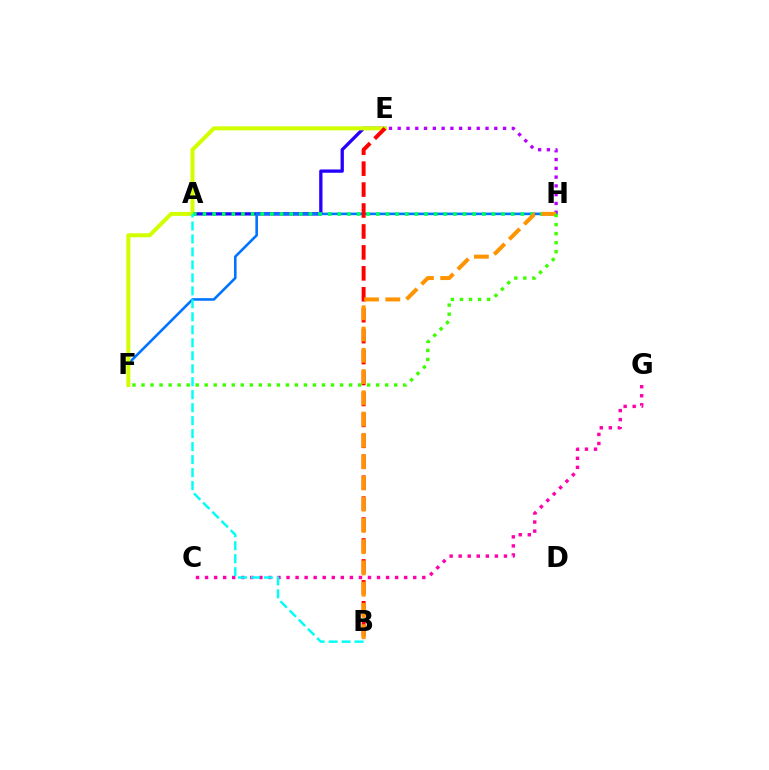{('A', 'E'): [{'color': '#2500ff', 'line_style': 'solid', 'thickness': 2.37}], ('C', 'G'): [{'color': '#ff00ac', 'line_style': 'dotted', 'thickness': 2.46}], ('E', 'H'): [{'color': '#b900ff', 'line_style': 'dotted', 'thickness': 2.39}], ('F', 'H'): [{'color': '#0074ff', 'line_style': 'solid', 'thickness': 1.87}, {'color': '#3dff00', 'line_style': 'dotted', 'thickness': 2.45}], ('E', 'F'): [{'color': '#d1ff00', 'line_style': 'solid', 'thickness': 2.89}], ('B', 'E'): [{'color': '#ff0000', 'line_style': 'dashed', 'thickness': 2.84}], ('A', 'H'): [{'color': '#00ff5c', 'line_style': 'dotted', 'thickness': 2.62}], ('B', 'H'): [{'color': '#ff9400', 'line_style': 'dashed', 'thickness': 2.89}], ('A', 'B'): [{'color': '#00fff6', 'line_style': 'dashed', 'thickness': 1.76}]}